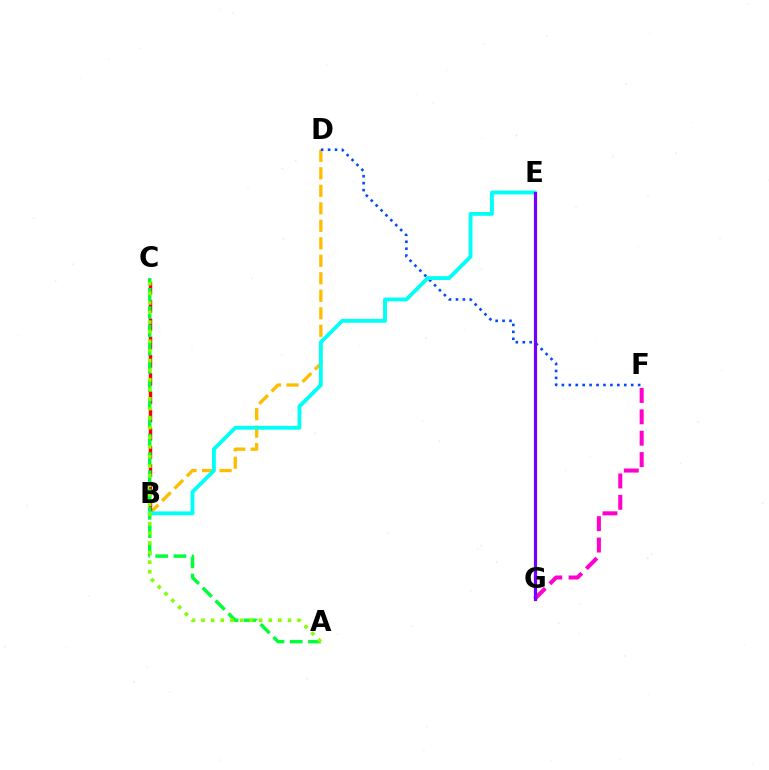{('B', 'D'): [{'color': '#ffbd00', 'line_style': 'dashed', 'thickness': 2.38}], ('F', 'G'): [{'color': '#ff00cf', 'line_style': 'dashed', 'thickness': 2.9}], ('B', 'C'): [{'color': '#ff0000', 'line_style': 'dashed', 'thickness': 2.48}], ('D', 'F'): [{'color': '#004bff', 'line_style': 'dotted', 'thickness': 1.88}], ('A', 'C'): [{'color': '#00ff39', 'line_style': 'dashed', 'thickness': 2.48}, {'color': '#84ff00', 'line_style': 'dotted', 'thickness': 2.61}], ('B', 'E'): [{'color': '#00fff6', 'line_style': 'solid', 'thickness': 2.77}], ('E', 'G'): [{'color': '#7200ff', 'line_style': 'solid', 'thickness': 2.32}]}